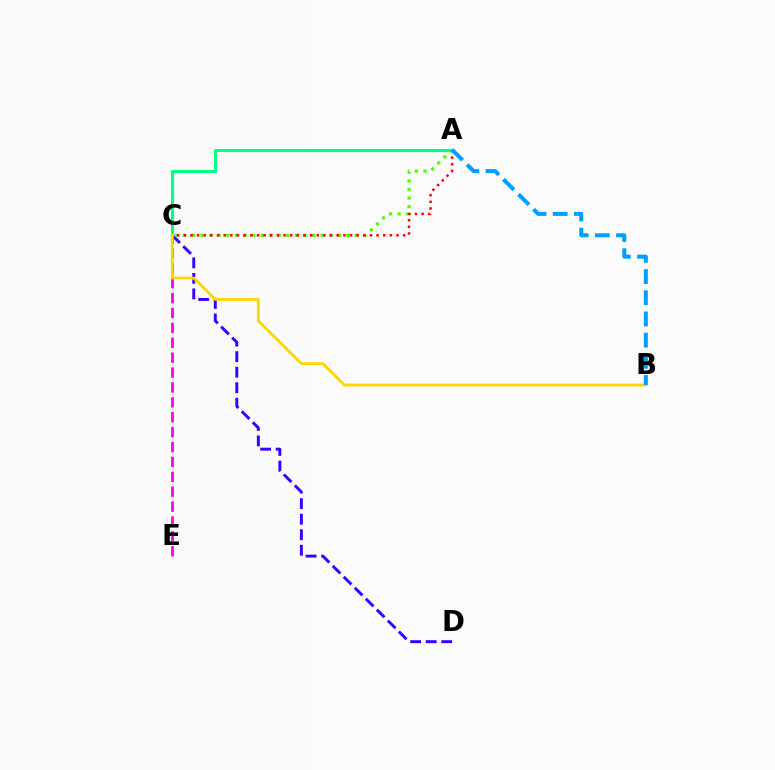{('C', 'D'): [{'color': '#3700ff', 'line_style': 'dashed', 'thickness': 2.11}], ('C', 'E'): [{'color': '#ff00ed', 'line_style': 'dashed', 'thickness': 2.02}], ('A', 'C'): [{'color': '#4fff00', 'line_style': 'dotted', 'thickness': 2.33}, {'color': '#ff0000', 'line_style': 'dotted', 'thickness': 1.81}, {'color': '#00ff86', 'line_style': 'solid', 'thickness': 2.24}], ('B', 'C'): [{'color': '#ffd500', 'line_style': 'solid', 'thickness': 2.0}], ('A', 'B'): [{'color': '#009eff', 'line_style': 'dashed', 'thickness': 2.88}]}